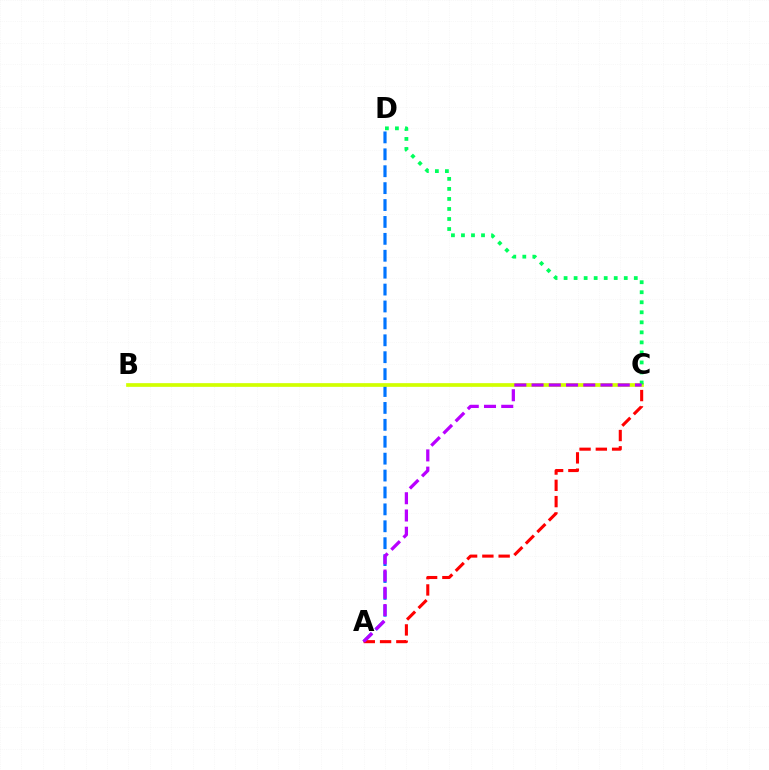{('A', 'D'): [{'color': '#0074ff', 'line_style': 'dashed', 'thickness': 2.3}], ('A', 'C'): [{'color': '#ff0000', 'line_style': 'dashed', 'thickness': 2.21}, {'color': '#b900ff', 'line_style': 'dashed', 'thickness': 2.34}], ('B', 'C'): [{'color': '#d1ff00', 'line_style': 'solid', 'thickness': 2.66}], ('C', 'D'): [{'color': '#00ff5c', 'line_style': 'dotted', 'thickness': 2.72}]}